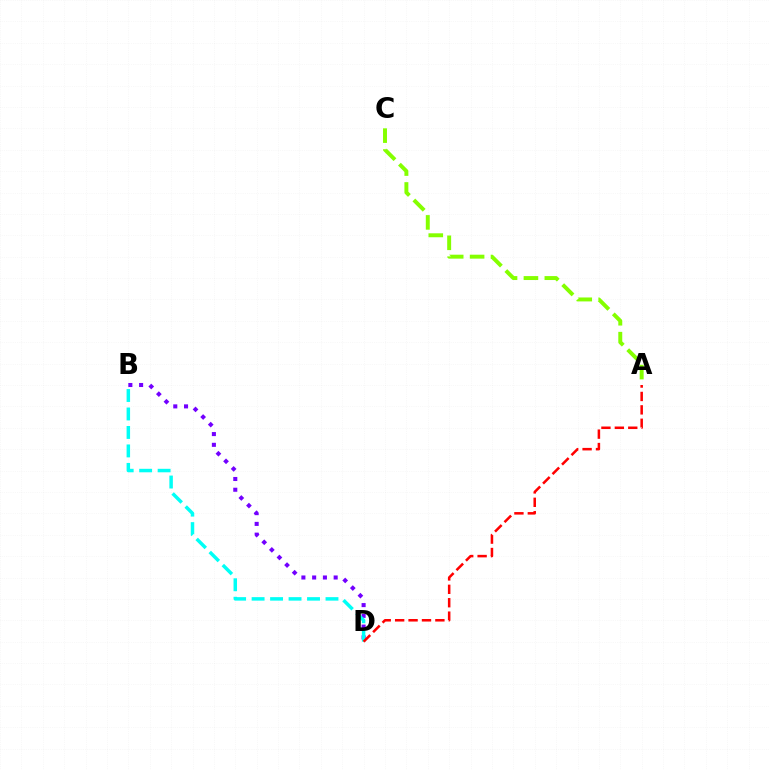{('B', 'D'): [{'color': '#7200ff', 'line_style': 'dotted', 'thickness': 2.92}, {'color': '#00fff6', 'line_style': 'dashed', 'thickness': 2.51}], ('A', 'C'): [{'color': '#84ff00', 'line_style': 'dashed', 'thickness': 2.84}], ('A', 'D'): [{'color': '#ff0000', 'line_style': 'dashed', 'thickness': 1.82}]}